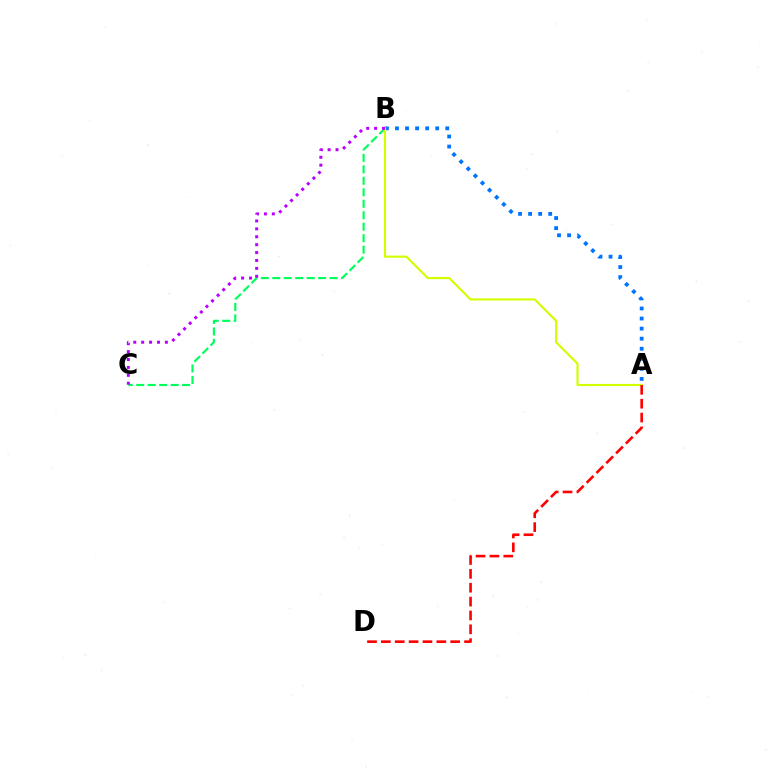{('A', 'B'): [{'color': '#0074ff', 'line_style': 'dotted', 'thickness': 2.73}, {'color': '#d1ff00', 'line_style': 'solid', 'thickness': 1.55}], ('B', 'C'): [{'color': '#00ff5c', 'line_style': 'dashed', 'thickness': 1.56}, {'color': '#b900ff', 'line_style': 'dotted', 'thickness': 2.15}], ('A', 'D'): [{'color': '#ff0000', 'line_style': 'dashed', 'thickness': 1.88}]}